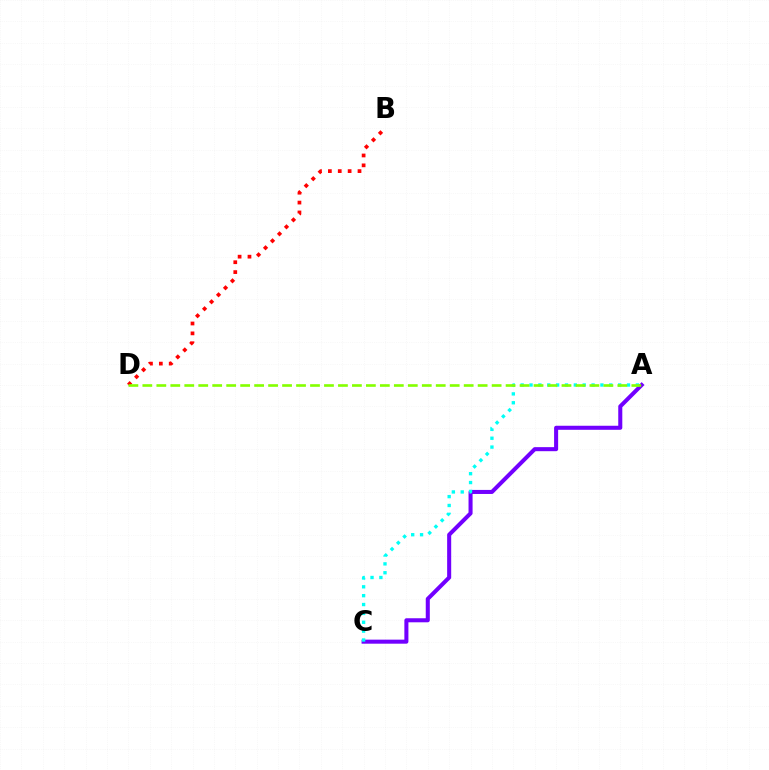{('B', 'D'): [{'color': '#ff0000', 'line_style': 'dotted', 'thickness': 2.68}], ('A', 'C'): [{'color': '#7200ff', 'line_style': 'solid', 'thickness': 2.91}, {'color': '#00fff6', 'line_style': 'dotted', 'thickness': 2.41}], ('A', 'D'): [{'color': '#84ff00', 'line_style': 'dashed', 'thickness': 1.9}]}